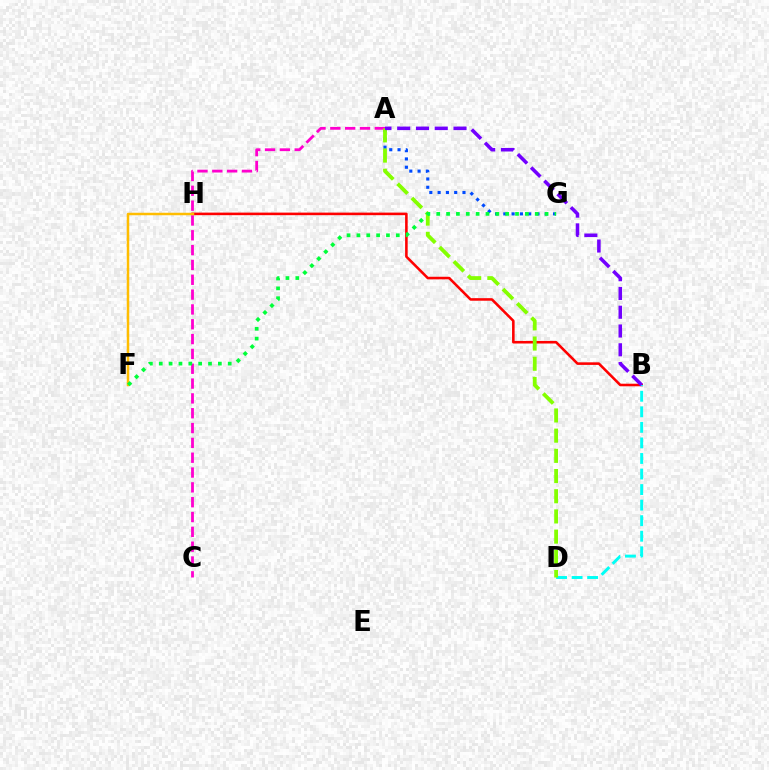{('B', 'H'): [{'color': '#ff0000', 'line_style': 'solid', 'thickness': 1.85}], ('B', 'D'): [{'color': '#00fff6', 'line_style': 'dashed', 'thickness': 2.11}], ('A', 'G'): [{'color': '#004bff', 'line_style': 'dotted', 'thickness': 2.25}], ('A', 'C'): [{'color': '#ff00cf', 'line_style': 'dashed', 'thickness': 2.01}], ('F', 'H'): [{'color': '#ffbd00', 'line_style': 'solid', 'thickness': 1.79}], ('A', 'D'): [{'color': '#84ff00', 'line_style': 'dashed', 'thickness': 2.74}], ('A', 'B'): [{'color': '#7200ff', 'line_style': 'dashed', 'thickness': 2.55}], ('F', 'G'): [{'color': '#00ff39', 'line_style': 'dotted', 'thickness': 2.68}]}